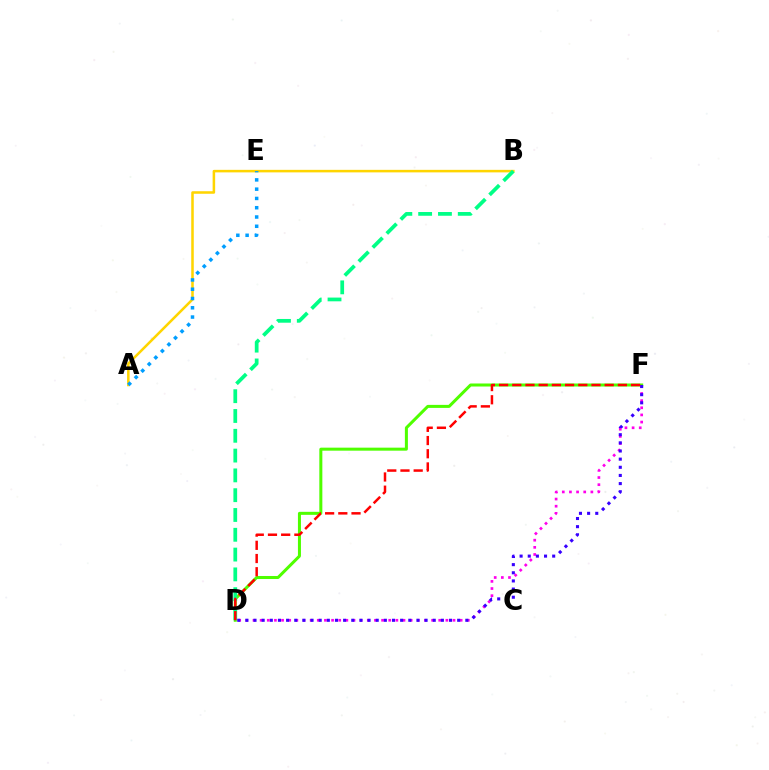{('D', 'F'): [{'color': '#4fff00', 'line_style': 'solid', 'thickness': 2.18}, {'color': '#ff00ed', 'line_style': 'dotted', 'thickness': 1.94}, {'color': '#3700ff', 'line_style': 'dotted', 'thickness': 2.21}, {'color': '#ff0000', 'line_style': 'dashed', 'thickness': 1.79}], ('A', 'B'): [{'color': '#ffd500', 'line_style': 'solid', 'thickness': 1.83}], ('B', 'D'): [{'color': '#00ff86', 'line_style': 'dashed', 'thickness': 2.69}], ('A', 'E'): [{'color': '#009eff', 'line_style': 'dotted', 'thickness': 2.52}]}